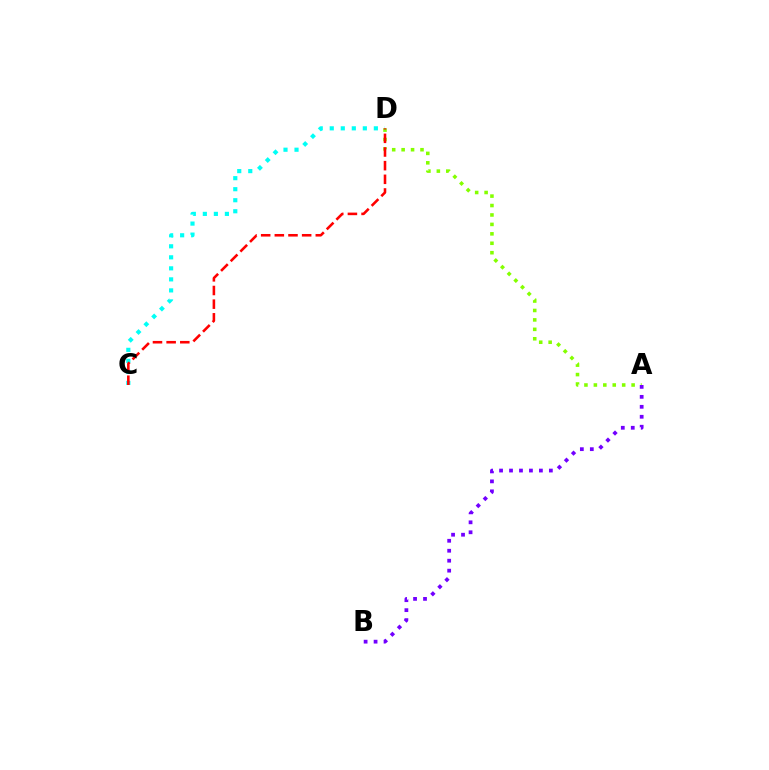{('A', 'D'): [{'color': '#84ff00', 'line_style': 'dotted', 'thickness': 2.56}], ('C', 'D'): [{'color': '#00fff6', 'line_style': 'dotted', 'thickness': 3.0}, {'color': '#ff0000', 'line_style': 'dashed', 'thickness': 1.86}], ('A', 'B'): [{'color': '#7200ff', 'line_style': 'dotted', 'thickness': 2.71}]}